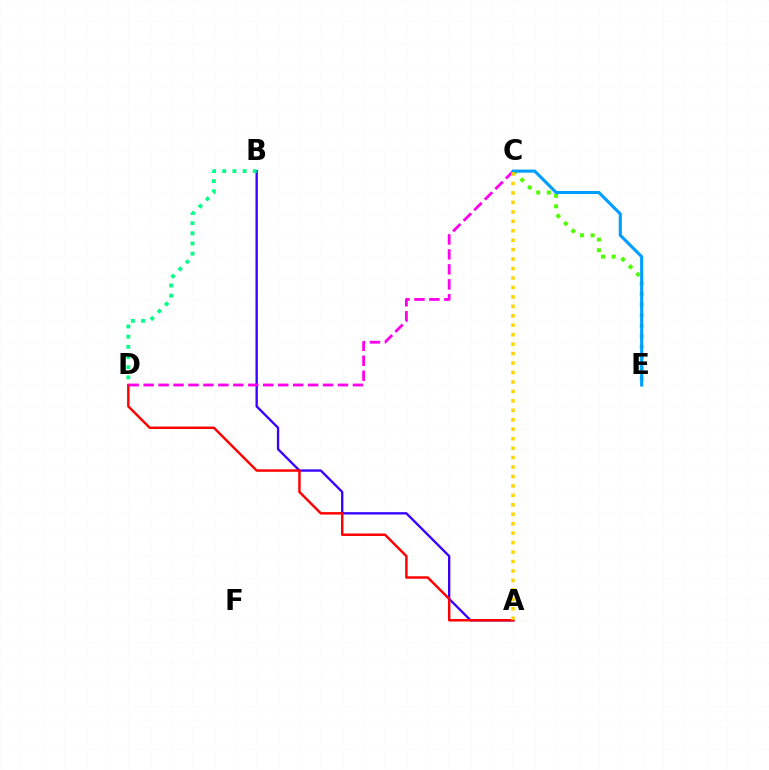{('A', 'B'): [{'color': '#3700ff', 'line_style': 'solid', 'thickness': 1.68}], ('A', 'D'): [{'color': '#ff0000', 'line_style': 'solid', 'thickness': 1.77}], ('C', 'E'): [{'color': '#4fff00', 'line_style': 'dotted', 'thickness': 2.87}, {'color': '#009eff', 'line_style': 'solid', 'thickness': 2.23}], ('C', 'D'): [{'color': '#ff00ed', 'line_style': 'dashed', 'thickness': 2.03}], ('B', 'D'): [{'color': '#00ff86', 'line_style': 'dotted', 'thickness': 2.76}], ('A', 'C'): [{'color': '#ffd500', 'line_style': 'dotted', 'thickness': 2.57}]}